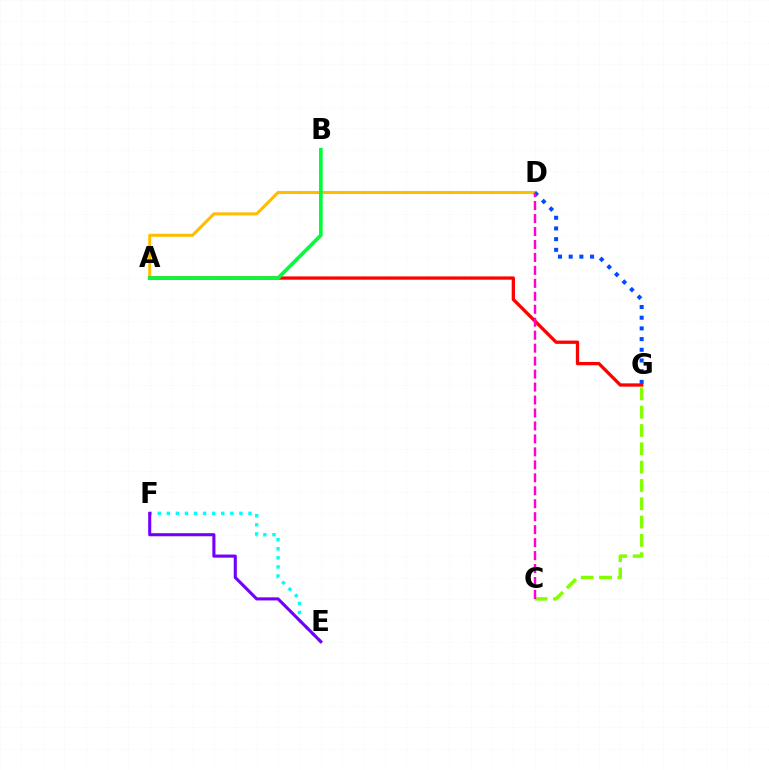{('A', 'D'): [{'color': '#ffbd00', 'line_style': 'solid', 'thickness': 2.19}], ('C', 'G'): [{'color': '#84ff00', 'line_style': 'dashed', 'thickness': 2.49}], ('A', 'G'): [{'color': '#ff0000', 'line_style': 'solid', 'thickness': 2.36}], ('D', 'G'): [{'color': '#004bff', 'line_style': 'dotted', 'thickness': 2.91}], ('E', 'F'): [{'color': '#00fff6', 'line_style': 'dotted', 'thickness': 2.47}, {'color': '#7200ff', 'line_style': 'solid', 'thickness': 2.22}], ('C', 'D'): [{'color': '#ff00cf', 'line_style': 'dashed', 'thickness': 1.76}], ('A', 'B'): [{'color': '#00ff39', 'line_style': 'solid', 'thickness': 2.66}]}